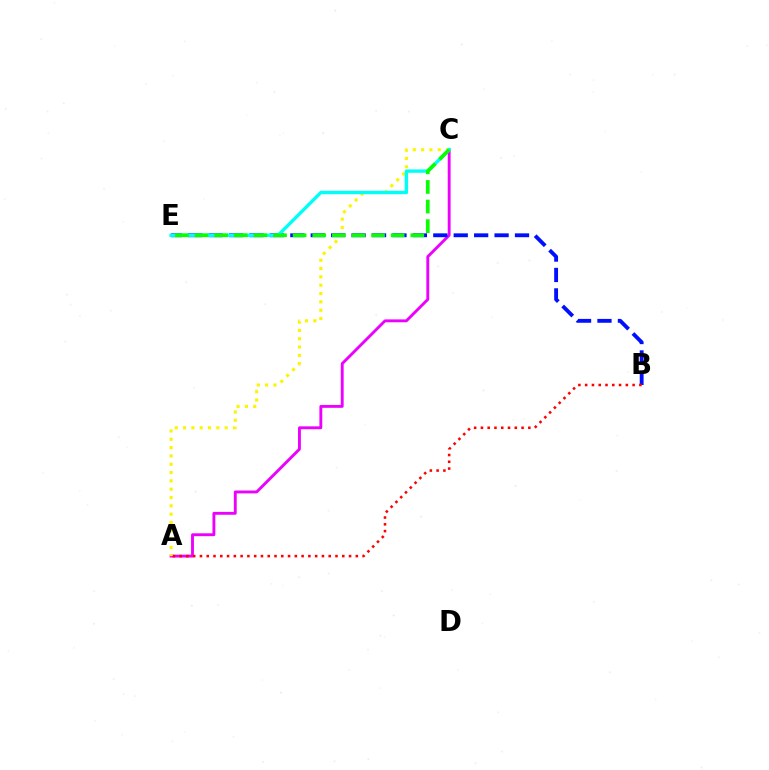{('A', 'C'): [{'color': '#ee00ff', 'line_style': 'solid', 'thickness': 2.07}, {'color': '#fcf500', 'line_style': 'dotted', 'thickness': 2.26}], ('B', 'E'): [{'color': '#0010ff', 'line_style': 'dashed', 'thickness': 2.77}], ('A', 'B'): [{'color': '#ff0000', 'line_style': 'dotted', 'thickness': 1.84}], ('C', 'E'): [{'color': '#00fff6', 'line_style': 'solid', 'thickness': 2.43}, {'color': '#08ff00', 'line_style': 'dashed', 'thickness': 2.66}]}